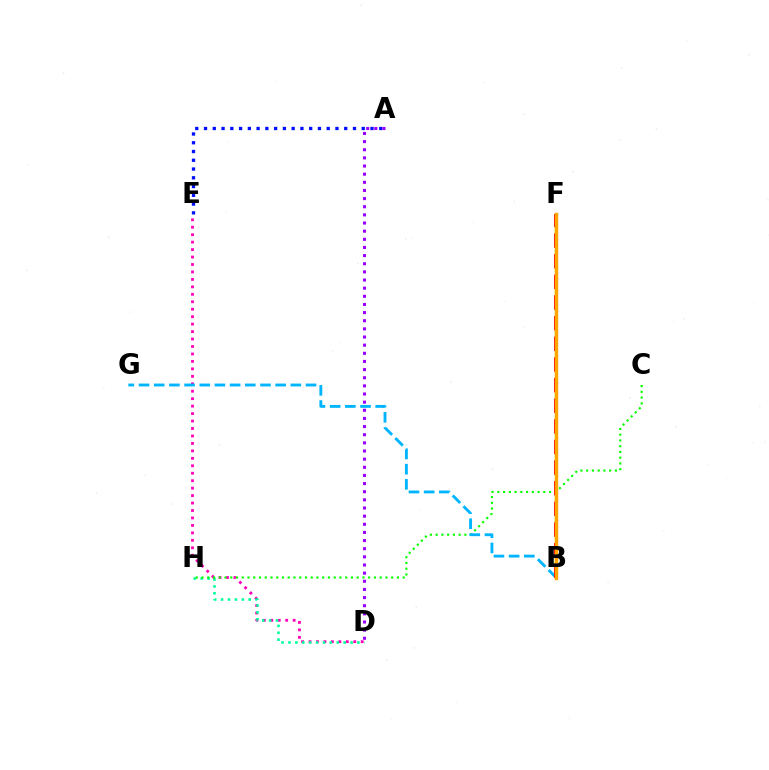{('D', 'E'): [{'color': '#ff00bd', 'line_style': 'dotted', 'thickness': 2.03}], ('D', 'H'): [{'color': '#00ff9d', 'line_style': 'dotted', 'thickness': 1.87}], ('B', 'F'): [{'color': '#b3ff00', 'line_style': 'dashed', 'thickness': 1.73}, {'color': '#ff0000', 'line_style': 'dashed', 'thickness': 2.8}, {'color': '#ffa500', 'line_style': 'solid', 'thickness': 2.48}], ('C', 'H'): [{'color': '#08ff00', 'line_style': 'dotted', 'thickness': 1.56}], ('A', 'E'): [{'color': '#0010ff', 'line_style': 'dotted', 'thickness': 2.38}], ('B', 'G'): [{'color': '#00b5ff', 'line_style': 'dashed', 'thickness': 2.06}], ('A', 'D'): [{'color': '#9b00ff', 'line_style': 'dotted', 'thickness': 2.21}]}